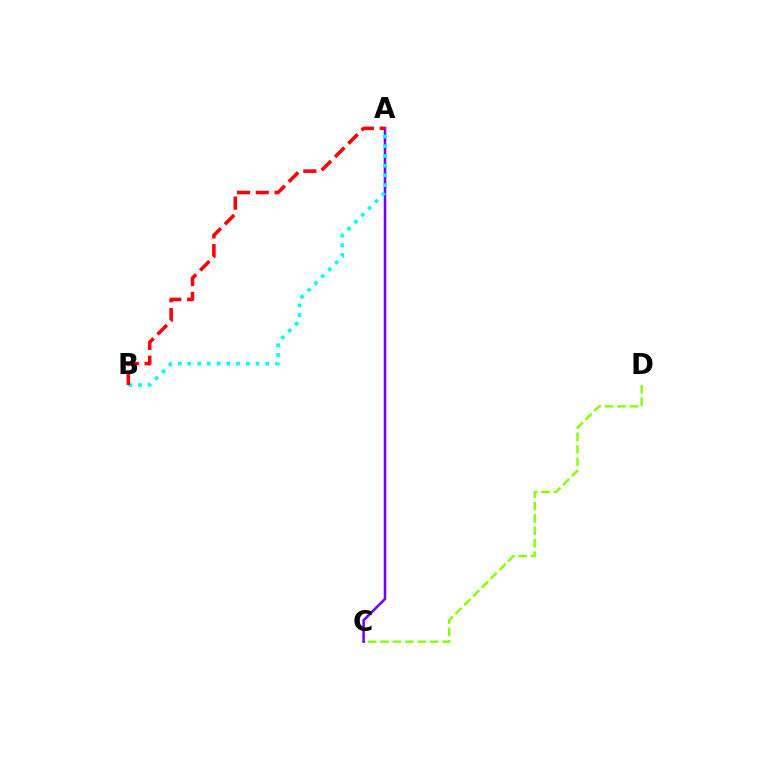{('C', 'D'): [{'color': '#84ff00', 'line_style': 'dashed', 'thickness': 1.69}], ('A', 'C'): [{'color': '#7200ff', 'line_style': 'solid', 'thickness': 1.83}], ('A', 'B'): [{'color': '#00fff6', 'line_style': 'dotted', 'thickness': 2.64}, {'color': '#ff0000', 'line_style': 'dashed', 'thickness': 2.56}]}